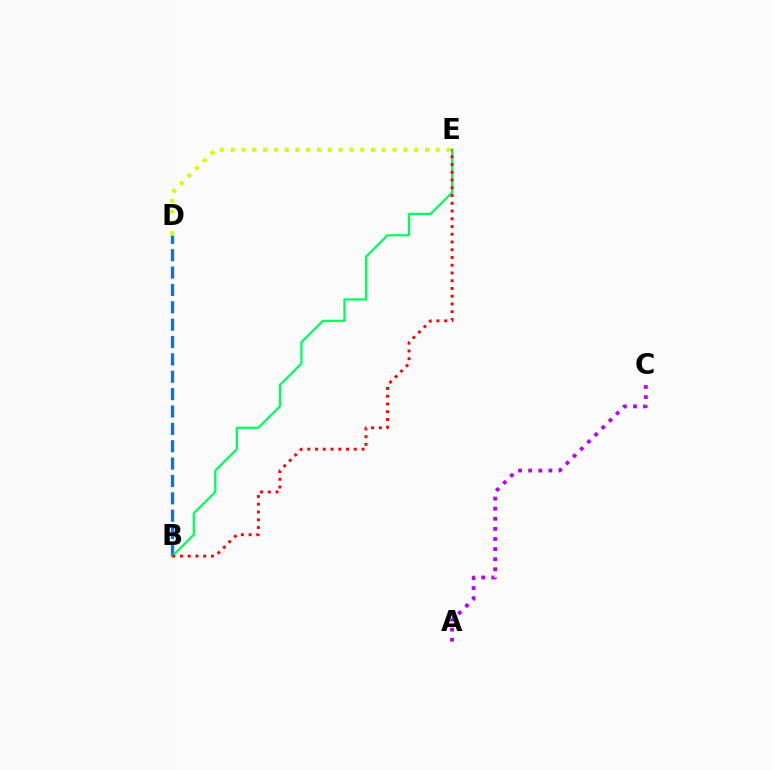{('B', 'D'): [{'color': '#0074ff', 'line_style': 'dashed', 'thickness': 2.36}], ('A', 'C'): [{'color': '#b900ff', 'line_style': 'dotted', 'thickness': 2.74}], ('D', 'E'): [{'color': '#d1ff00', 'line_style': 'dotted', 'thickness': 2.93}], ('B', 'E'): [{'color': '#00ff5c', 'line_style': 'solid', 'thickness': 1.62}, {'color': '#ff0000', 'line_style': 'dotted', 'thickness': 2.1}]}